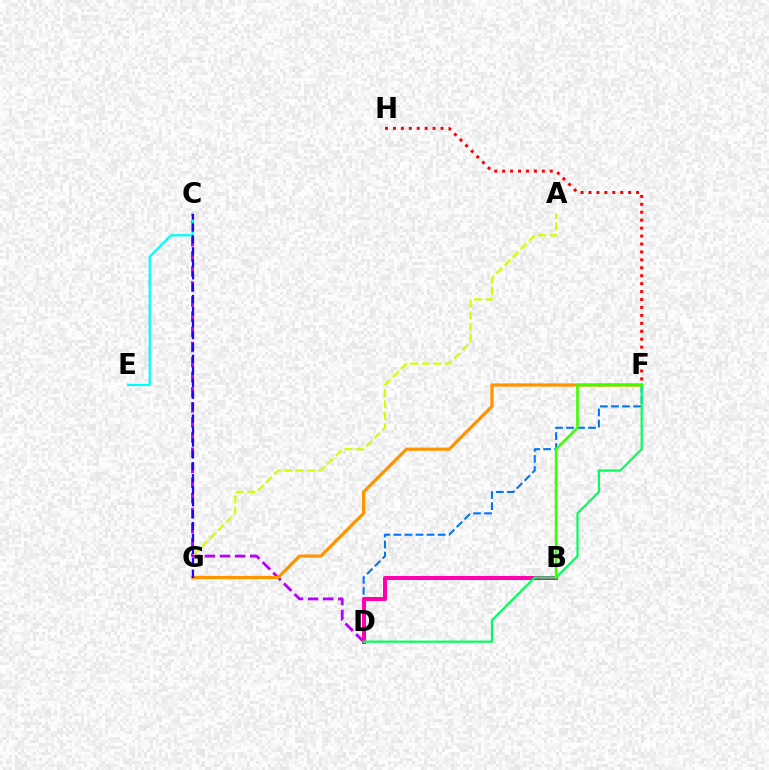{('F', 'H'): [{'color': '#ff0000', 'line_style': 'dotted', 'thickness': 2.16}], ('D', 'F'): [{'color': '#0074ff', 'line_style': 'dashed', 'thickness': 1.5}, {'color': '#00ff5c', 'line_style': 'solid', 'thickness': 1.56}], ('C', 'D'): [{'color': '#b900ff', 'line_style': 'dashed', 'thickness': 2.05}], ('B', 'D'): [{'color': '#ff00ac', 'line_style': 'solid', 'thickness': 2.89}], ('A', 'G'): [{'color': '#d1ff00', 'line_style': 'dashed', 'thickness': 1.56}], ('C', 'E'): [{'color': '#00fff6', 'line_style': 'solid', 'thickness': 1.61}], ('F', 'G'): [{'color': '#ff9400', 'line_style': 'solid', 'thickness': 2.31}], ('C', 'G'): [{'color': '#2500ff', 'line_style': 'dashed', 'thickness': 1.62}], ('B', 'F'): [{'color': '#3dff00', 'line_style': 'solid', 'thickness': 1.91}]}